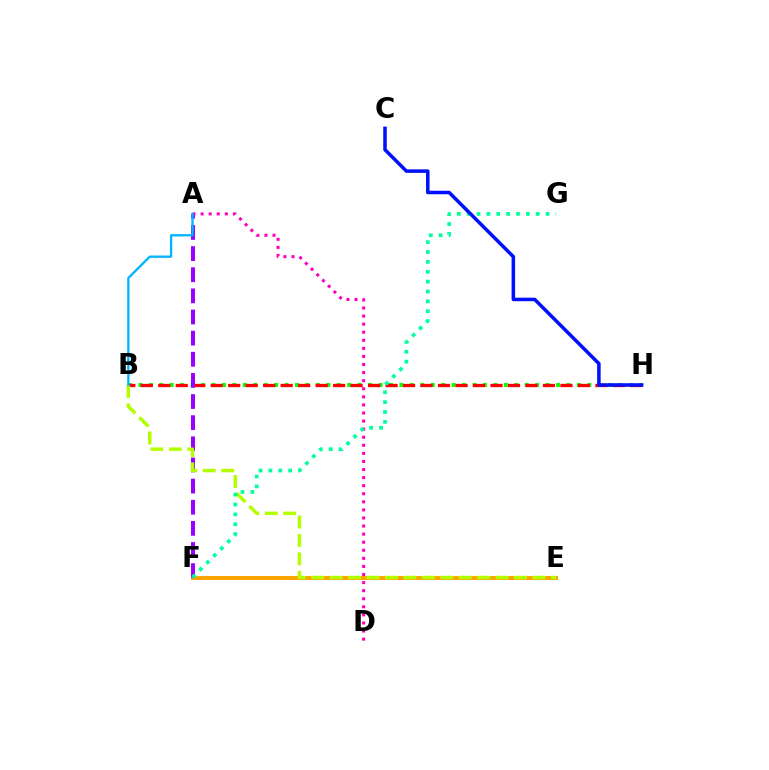{('B', 'H'): [{'color': '#08ff00', 'line_style': 'dotted', 'thickness': 2.84}, {'color': '#ff0000', 'line_style': 'dashed', 'thickness': 2.38}], ('E', 'F'): [{'color': '#ffa500', 'line_style': 'solid', 'thickness': 2.85}], ('A', 'F'): [{'color': '#9b00ff', 'line_style': 'dashed', 'thickness': 2.87}], ('B', 'E'): [{'color': '#b3ff00', 'line_style': 'dashed', 'thickness': 2.51}], ('A', 'D'): [{'color': '#ff00bd', 'line_style': 'dotted', 'thickness': 2.19}], ('F', 'G'): [{'color': '#00ff9d', 'line_style': 'dotted', 'thickness': 2.68}], ('C', 'H'): [{'color': '#0010ff', 'line_style': 'solid', 'thickness': 2.54}], ('A', 'B'): [{'color': '#00b5ff', 'line_style': 'solid', 'thickness': 1.66}]}